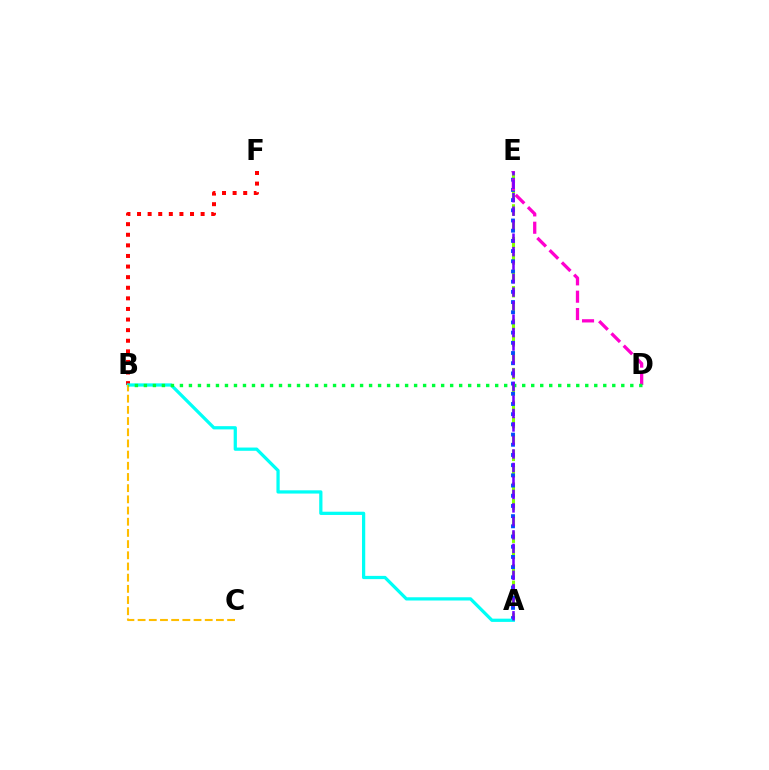{('A', 'E'): [{'color': '#84ff00', 'line_style': 'dashed', 'thickness': 2.22}, {'color': '#004bff', 'line_style': 'dotted', 'thickness': 2.77}, {'color': '#7200ff', 'line_style': 'dashed', 'thickness': 1.83}], ('B', 'F'): [{'color': '#ff0000', 'line_style': 'dotted', 'thickness': 2.88}], ('D', 'E'): [{'color': '#ff00cf', 'line_style': 'dashed', 'thickness': 2.36}], ('A', 'B'): [{'color': '#00fff6', 'line_style': 'solid', 'thickness': 2.34}], ('B', 'C'): [{'color': '#ffbd00', 'line_style': 'dashed', 'thickness': 1.52}], ('B', 'D'): [{'color': '#00ff39', 'line_style': 'dotted', 'thickness': 2.45}]}